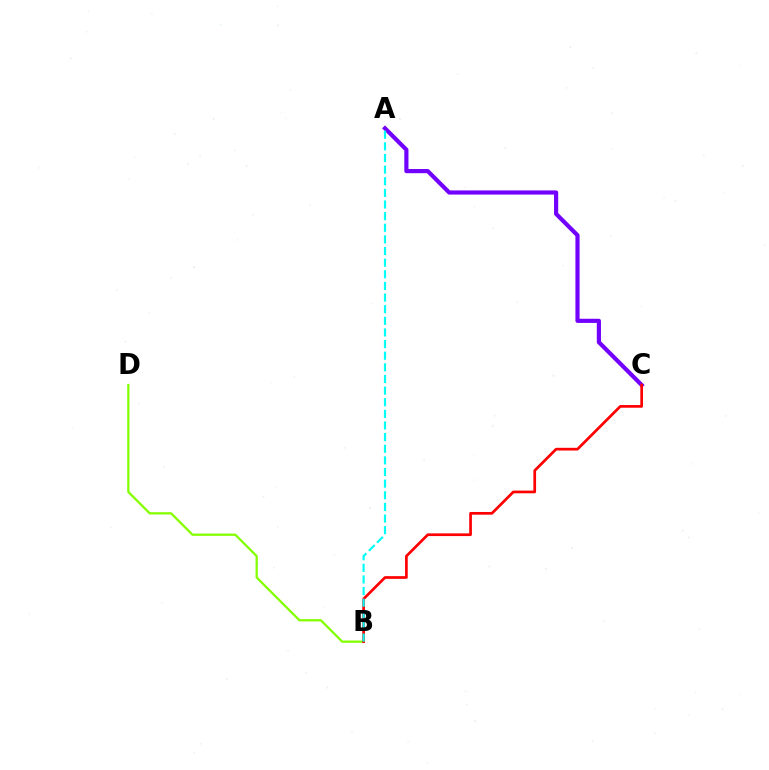{('A', 'C'): [{'color': '#7200ff', 'line_style': 'solid', 'thickness': 3.0}], ('B', 'D'): [{'color': '#84ff00', 'line_style': 'solid', 'thickness': 1.64}], ('B', 'C'): [{'color': '#ff0000', 'line_style': 'solid', 'thickness': 1.94}], ('A', 'B'): [{'color': '#00fff6', 'line_style': 'dashed', 'thickness': 1.58}]}